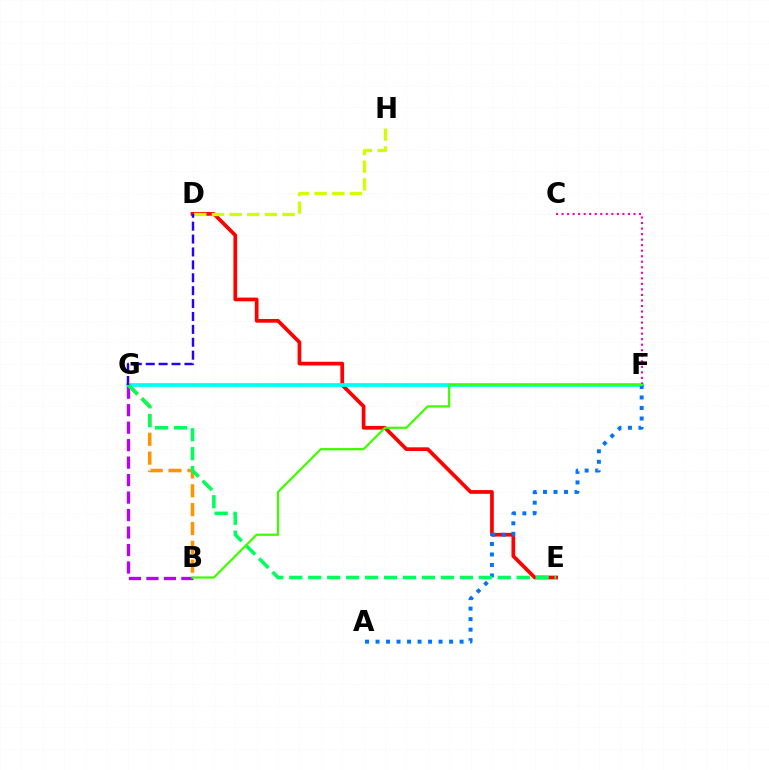{('D', 'E'): [{'color': '#ff0000', 'line_style': 'solid', 'thickness': 2.68}], ('F', 'G'): [{'color': '#00fff6', 'line_style': 'solid', 'thickness': 2.69}], ('C', 'F'): [{'color': '#ff00ac', 'line_style': 'dotted', 'thickness': 1.5}], ('B', 'G'): [{'color': '#b900ff', 'line_style': 'dashed', 'thickness': 2.37}, {'color': '#ff9400', 'line_style': 'dashed', 'thickness': 2.56}], ('A', 'F'): [{'color': '#0074ff', 'line_style': 'dotted', 'thickness': 2.85}], ('E', 'G'): [{'color': '#00ff5c', 'line_style': 'dashed', 'thickness': 2.57}], ('D', 'H'): [{'color': '#d1ff00', 'line_style': 'dashed', 'thickness': 2.4}], ('B', 'F'): [{'color': '#3dff00', 'line_style': 'solid', 'thickness': 1.6}], ('D', 'G'): [{'color': '#2500ff', 'line_style': 'dashed', 'thickness': 1.75}]}